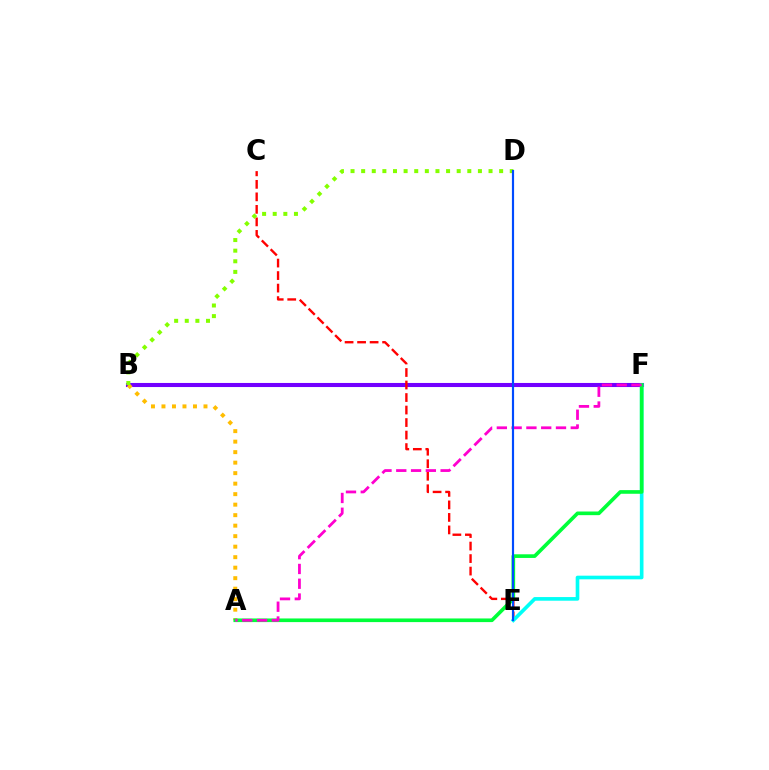{('B', 'F'): [{'color': '#7200ff', 'line_style': 'solid', 'thickness': 2.94}], ('C', 'E'): [{'color': '#ff0000', 'line_style': 'dashed', 'thickness': 1.7}], ('E', 'F'): [{'color': '#00fff6', 'line_style': 'solid', 'thickness': 2.63}], ('A', 'B'): [{'color': '#ffbd00', 'line_style': 'dotted', 'thickness': 2.85}], ('A', 'F'): [{'color': '#00ff39', 'line_style': 'solid', 'thickness': 2.63}, {'color': '#ff00cf', 'line_style': 'dashed', 'thickness': 2.01}], ('B', 'D'): [{'color': '#84ff00', 'line_style': 'dotted', 'thickness': 2.88}], ('D', 'E'): [{'color': '#004bff', 'line_style': 'solid', 'thickness': 1.56}]}